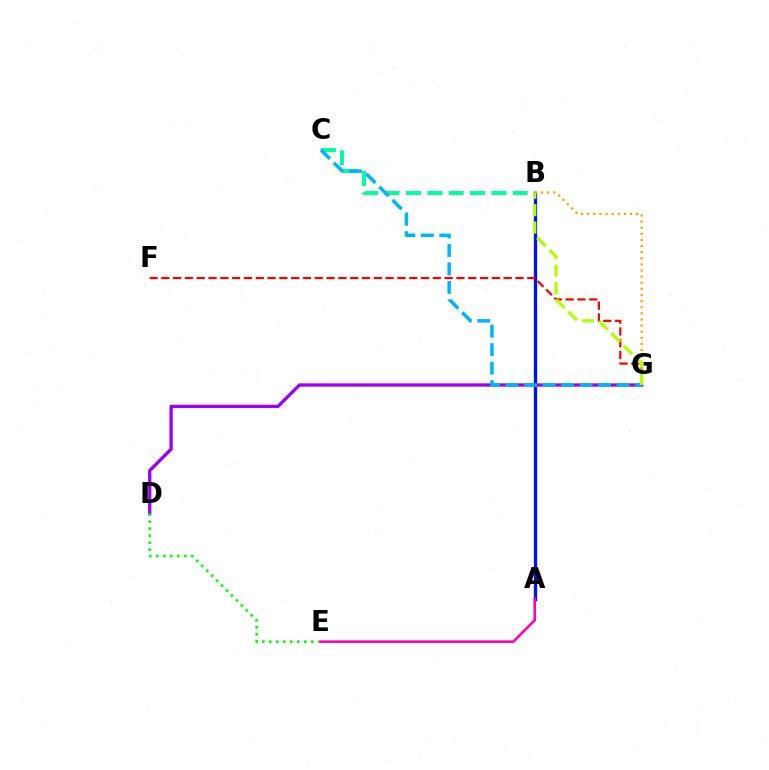{('B', 'C'): [{'color': '#00ff9d', 'line_style': 'dashed', 'thickness': 2.9}], ('A', 'B'): [{'color': '#0010ff', 'line_style': 'solid', 'thickness': 2.39}], ('D', 'G'): [{'color': '#9b00ff', 'line_style': 'solid', 'thickness': 2.37}], ('D', 'E'): [{'color': '#08ff00', 'line_style': 'dotted', 'thickness': 1.9}], ('F', 'G'): [{'color': '#ff0000', 'line_style': 'dashed', 'thickness': 1.6}], ('B', 'G'): [{'color': '#ffa500', 'line_style': 'dotted', 'thickness': 1.66}, {'color': '#b3ff00', 'line_style': 'dashed', 'thickness': 2.36}], ('A', 'E'): [{'color': '#ff00bd', 'line_style': 'solid', 'thickness': 1.86}], ('C', 'G'): [{'color': '#00b5ff', 'line_style': 'dashed', 'thickness': 2.51}]}